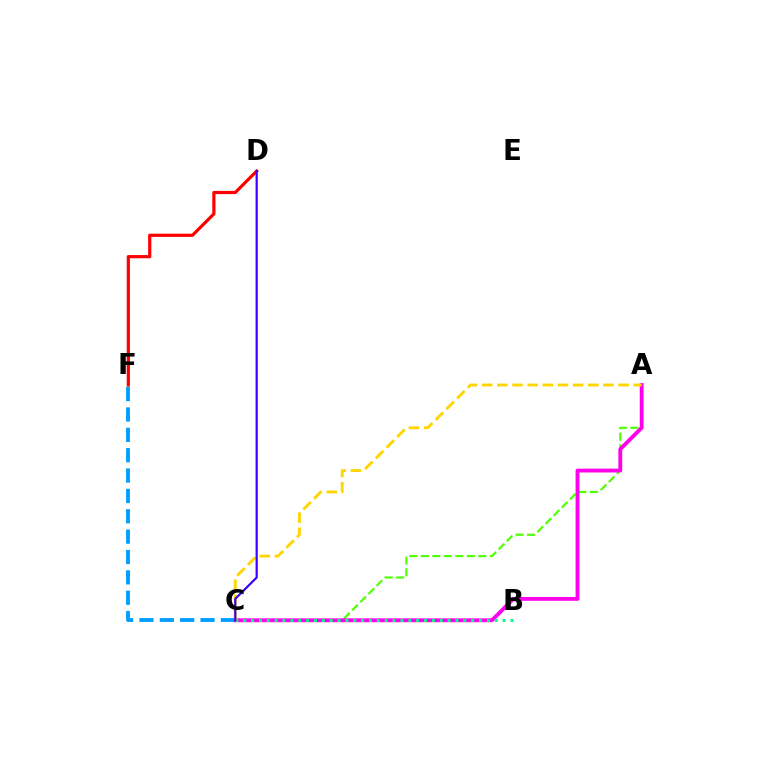{('C', 'F'): [{'color': '#009eff', 'line_style': 'dashed', 'thickness': 2.77}], ('A', 'C'): [{'color': '#4fff00', 'line_style': 'dashed', 'thickness': 1.56}, {'color': '#ff00ed', 'line_style': 'solid', 'thickness': 2.76}, {'color': '#ffd500', 'line_style': 'dashed', 'thickness': 2.06}], ('B', 'C'): [{'color': '#00ff86', 'line_style': 'dotted', 'thickness': 2.14}], ('D', 'F'): [{'color': '#ff0000', 'line_style': 'solid', 'thickness': 2.31}], ('C', 'D'): [{'color': '#3700ff', 'line_style': 'solid', 'thickness': 1.58}]}